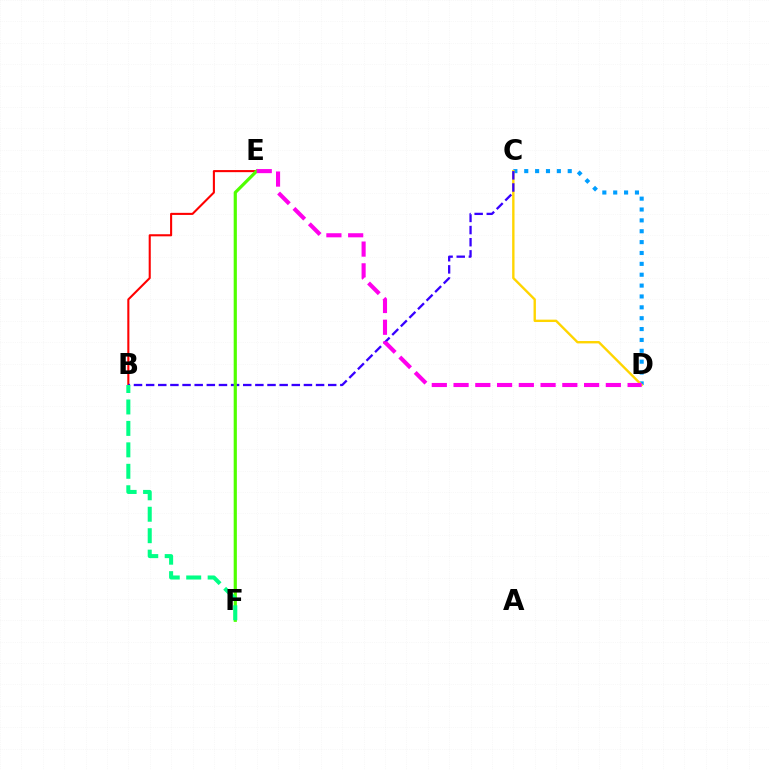{('C', 'D'): [{'color': '#009eff', 'line_style': 'dotted', 'thickness': 2.95}, {'color': '#ffd500', 'line_style': 'solid', 'thickness': 1.71}], ('B', 'E'): [{'color': '#ff0000', 'line_style': 'solid', 'thickness': 1.5}], ('B', 'C'): [{'color': '#3700ff', 'line_style': 'dashed', 'thickness': 1.65}], ('E', 'F'): [{'color': '#4fff00', 'line_style': 'solid', 'thickness': 2.29}], ('D', 'E'): [{'color': '#ff00ed', 'line_style': 'dashed', 'thickness': 2.96}], ('B', 'F'): [{'color': '#00ff86', 'line_style': 'dashed', 'thickness': 2.91}]}